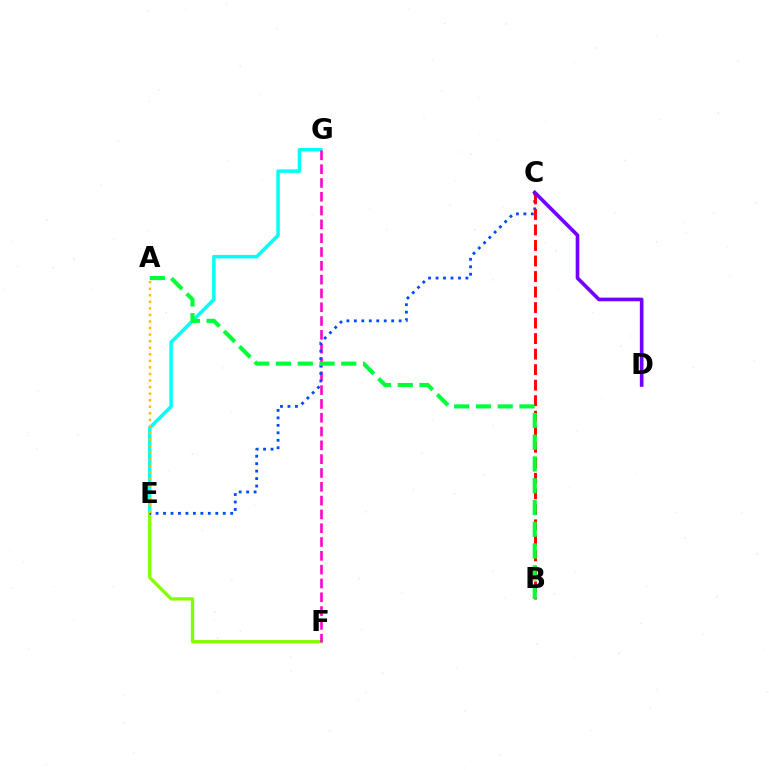{('E', 'G'): [{'color': '#00fff6', 'line_style': 'solid', 'thickness': 2.49}], ('E', 'F'): [{'color': '#84ff00', 'line_style': 'solid', 'thickness': 2.38}], ('F', 'G'): [{'color': '#ff00cf', 'line_style': 'dashed', 'thickness': 1.88}], ('C', 'E'): [{'color': '#004bff', 'line_style': 'dotted', 'thickness': 2.03}], ('B', 'C'): [{'color': '#ff0000', 'line_style': 'dashed', 'thickness': 2.11}], ('A', 'B'): [{'color': '#00ff39', 'line_style': 'dashed', 'thickness': 2.96}], ('A', 'E'): [{'color': '#ffbd00', 'line_style': 'dotted', 'thickness': 1.78}], ('C', 'D'): [{'color': '#7200ff', 'line_style': 'solid', 'thickness': 2.62}]}